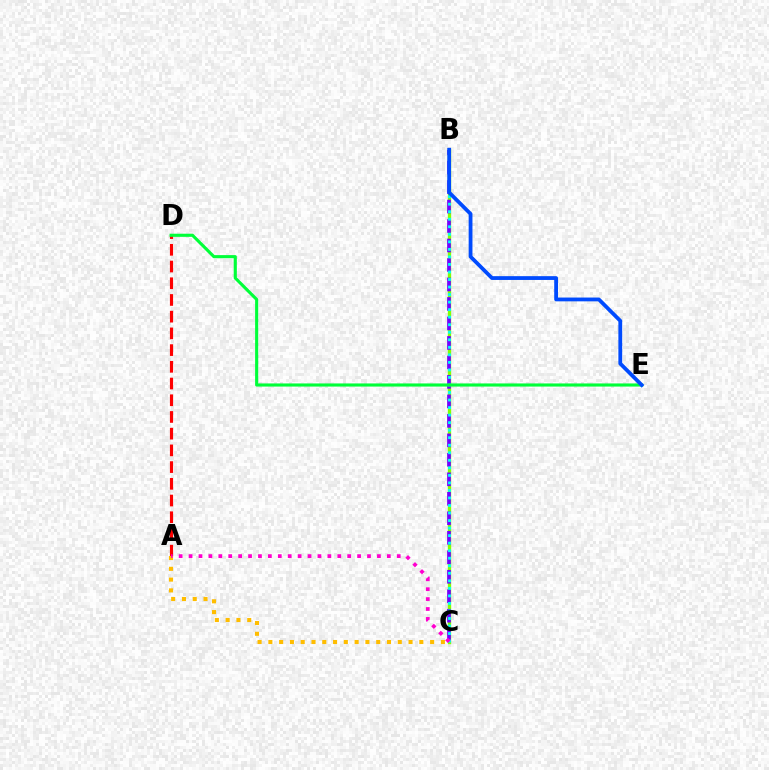{('B', 'C'): [{'color': '#84ff00', 'line_style': 'solid', 'thickness': 2.4}, {'color': '#7200ff', 'line_style': 'dashed', 'thickness': 2.65}, {'color': '#00fff6', 'line_style': 'dotted', 'thickness': 2.05}], ('A', 'D'): [{'color': '#ff0000', 'line_style': 'dashed', 'thickness': 2.27}], ('A', 'C'): [{'color': '#ffbd00', 'line_style': 'dotted', 'thickness': 2.93}, {'color': '#ff00cf', 'line_style': 'dotted', 'thickness': 2.69}], ('D', 'E'): [{'color': '#00ff39', 'line_style': 'solid', 'thickness': 2.25}], ('B', 'E'): [{'color': '#004bff', 'line_style': 'solid', 'thickness': 2.73}]}